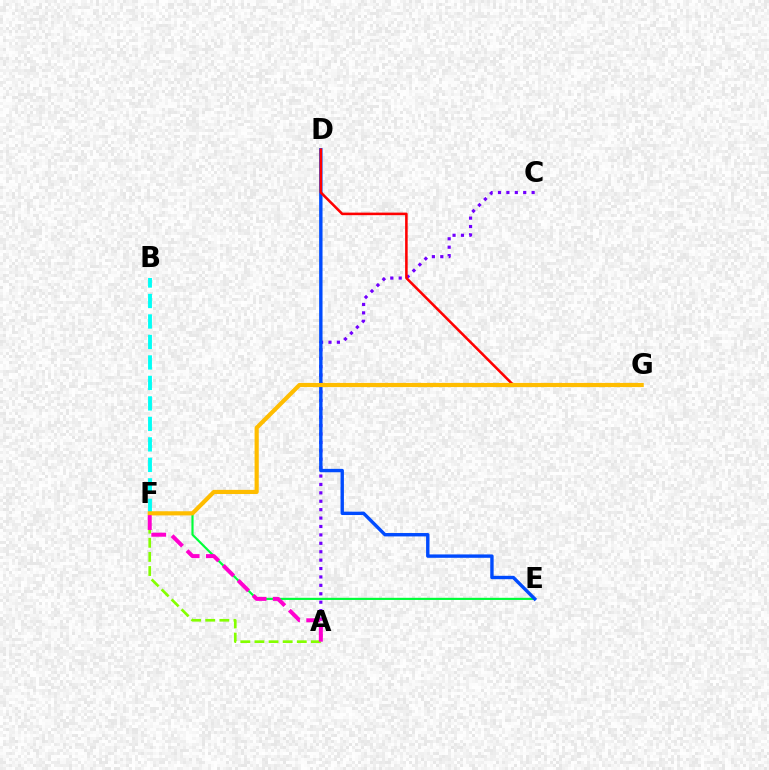{('E', 'F'): [{'color': '#00ff39', 'line_style': 'solid', 'thickness': 1.56}], ('A', 'C'): [{'color': '#7200ff', 'line_style': 'dotted', 'thickness': 2.28}], ('D', 'E'): [{'color': '#004bff', 'line_style': 'solid', 'thickness': 2.44}], ('A', 'F'): [{'color': '#84ff00', 'line_style': 'dashed', 'thickness': 1.92}, {'color': '#ff00cf', 'line_style': 'dashed', 'thickness': 2.87}], ('D', 'G'): [{'color': '#ff0000', 'line_style': 'solid', 'thickness': 1.84}], ('B', 'F'): [{'color': '#00fff6', 'line_style': 'dashed', 'thickness': 2.78}], ('F', 'G'): [{'color': '#ffbd00', 'line_style': 'solid', 'thickness': 3.0}]}